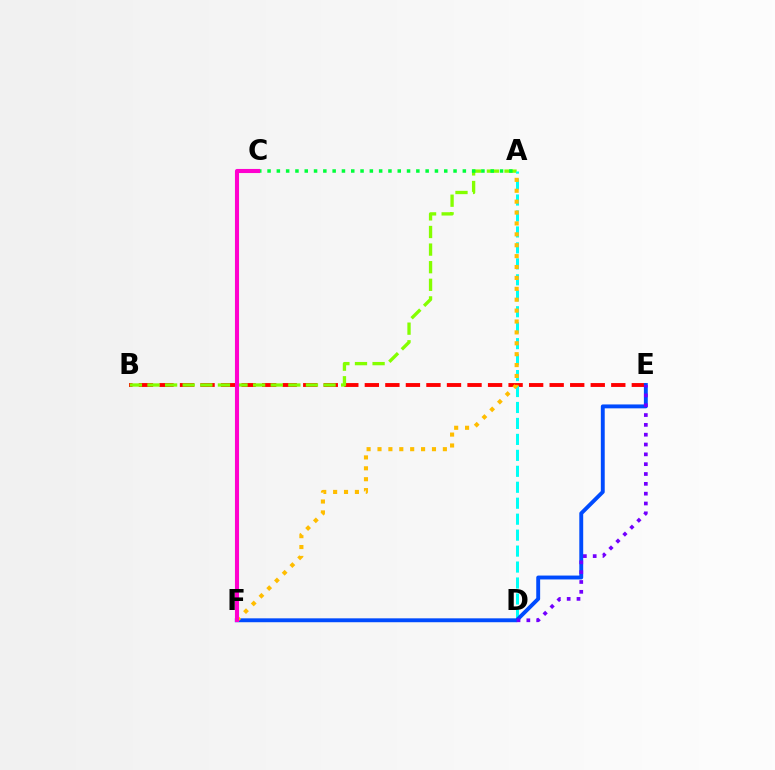{('B', 'E'): [{'color': '#ff0000', 'line_style': 'dashed', 'thickness': 2.79}], ('A', 'B'): [{'color': '#84ff00', 'line_style': 'dashed', 'thickness': 2.39}], ('A', 'C'): [{'color': '#00ff39', 'line_style': 'dotted', 'thickness': 2.53}], ('A', 'D'): [{'color': '#00fff6', 'line_style': 'dashed', 'thickness': 2.17}], ('E', 'F'): [{'color': '#004bff', 'line_style': 'solid', 'thickness': 2.8}], ('D', 'E'): [{'color': '#7200ff', 'line_style': 'dotted', 'thickness': 2.67}], ('A', 'F'): [{'color': '#ffbd00', 'line_style': 'dotted', 'thickness': 2.96}], ('C', 'F'): [{'color': '#ff00cf', 'line_style': 'solid', 'thickness': 2.95}]}